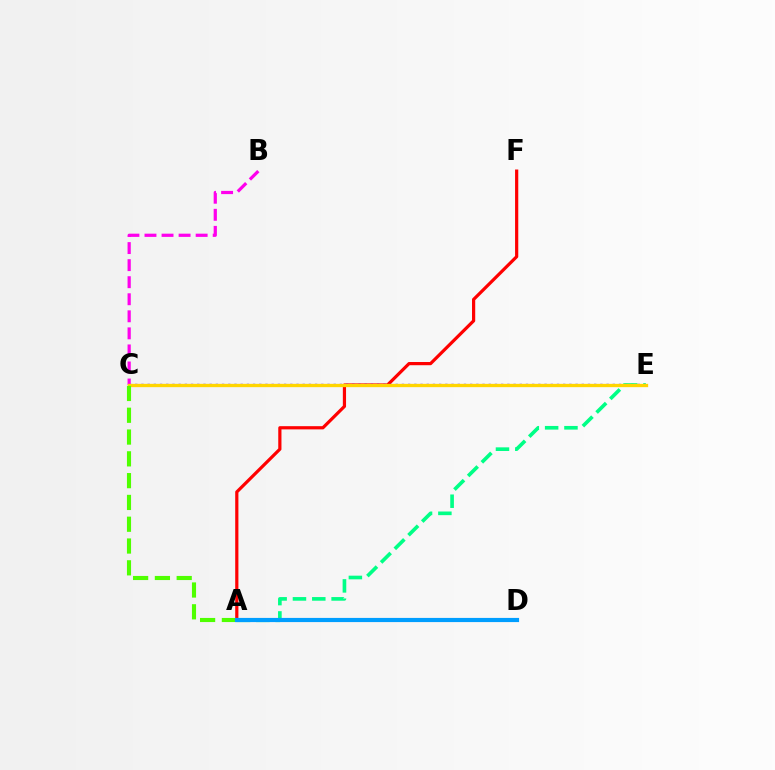{('A', 'F'): [{'color': '#ff0000', 'line_style': 'solid', 'thickness': 2.3}], ('C', 'E'): [{'color': '#3700ff', 'line_style': 'dotted', 'thickness': 1.69}, {'color': '#ffd500', 'line_style': 'solid', 'thickness': 2.39}], ('B', 'C'): [{'color': '#ff00ed', 'line_style': 'dashed', 'thickness': 2.32}], ('A', 'E'): [{'color': '#00ff86', 'line_style': 'dashed', 'thickness': 2.63}], ('A', 'C'): [{'color': '#4fff00', 'line_style': 'dashed', 'thickness': 2.96}], ('A', 'D'): [{'color': '#009eff', 'line_style': 'solid', 'thickness': 3.0}]}